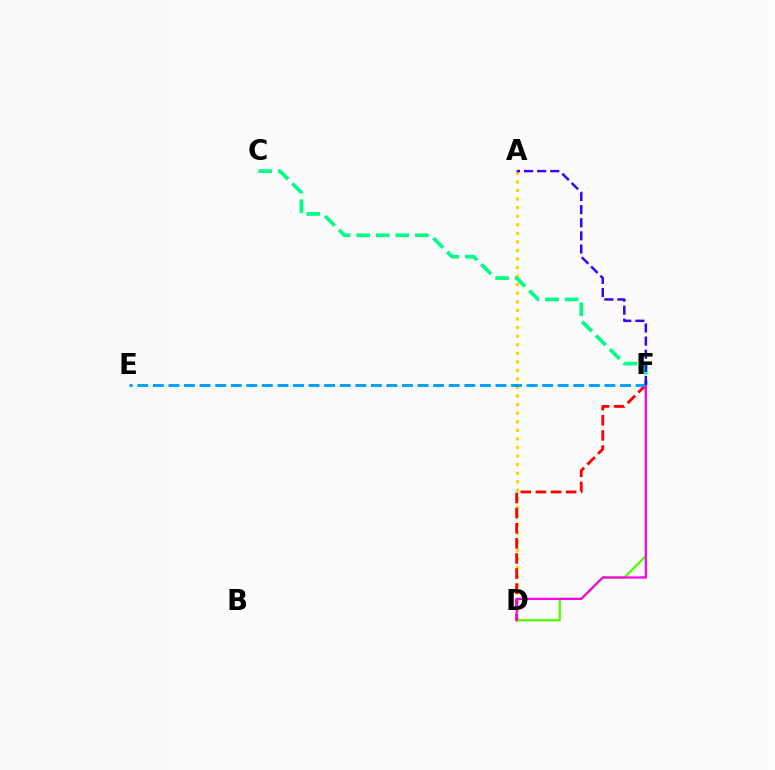{('A', 'D'): [{'color': '#ffd500', 'line_style': 'dotted', 'thickness': 2.33}], ('D', 'F'): [{'color': '#4fff00', 'line_style': 'solid', 'thickness': 1.63}, {'color': '#ff0000', 'line_style': 'dashed', 'thickness': 2.05}, {'color': '#ff00ed', 'line_style': 'solid', 'thickness': 1.6}], ('E', 'F'): [{'color': '#009eff', 'line_style': 'dashed', 'thickness': 2.12}], ('C', 'F'): [{'color': '#00ff86', 'line_style': 'dashed', 'thickness': 2.66}], ('A', 'F'): [{'color': '#3700ff', 'line_style': 'dashed', 'thickness': 1.78}]}